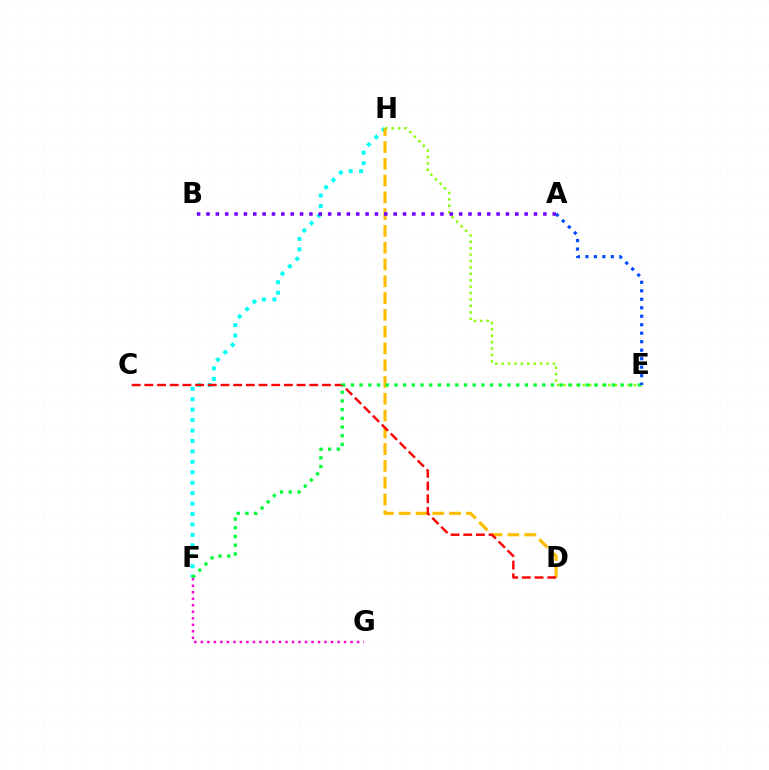{('E', 'H'): [{'color': '#84ff00', 'line_style': 'dotted', 'thickness': 1.74}], ('F', 'H'): [{'color': '#00fff6', 'line_style': 'dotted', 'thickness': 2.84}], ('D', 'H'): [{'color': '#ffbd00', 'line_style': 'dashed', 'thickness': 2.28}], ('C', 'D'): [{'color': '#ff0000', 'line_style': 'dashed', 'thickness': 1.72}], ('E', 'F'): [{'color': '#00ff39', 'line_style': 'dotted', 'thickness': 2.36}], ('F', 'G'): [{'color': '#ff00cf', 'line_style': 'dotted', 'thickness': 1.77}], ('A', 'B'): [{'color': '#7200ff', 'line_style': 'dotted', 'thickness': 2.54}], ('A', 'E'): [{'color': '#004bff', 'line_style': 'dotted', 'thickness': 2.31}]}